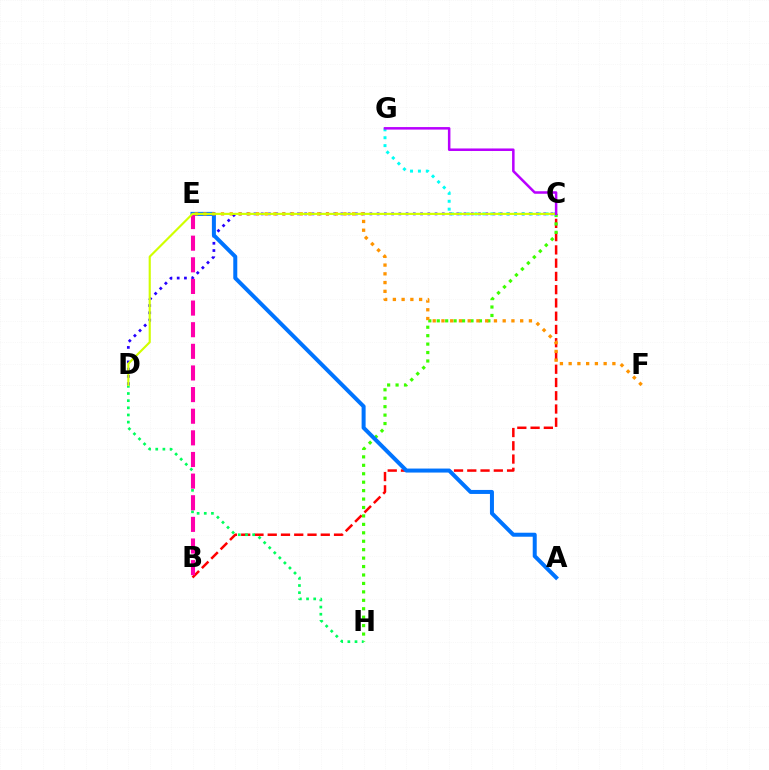{('B', 'C'): [{'color': '#ff0000', 'line_style': 'dashed', 'thickness': 1.8}], ('C', 'H'): [{'color': '#3dff00', 'line_style': 'dotted', 'thickness': 2.29}], ('C', 'D'): [{'color': '#2500ff', 'line_style': 'dotted', 'thickness': 1.97}, {'color': '#d1ff00', 'line_style': 'solid', 'thickness': 1.54}], ('A', 'E'): [{'color': '#0074ff', 'line_style': 'solid', 'thickness': 2.88}], ('D', 'H'): [{'color': '#00ff5c', 'line_style': 'dotted', 'thickness': 1.94}], ('E', 'F'): [{'color': '#ff9400', 'line_style': 'dotted', 'thickness': 2.38}], ('B', 'E'): [{'color': '#ff00ac', 'line_style': 'dashed', 'thickness': 2.94}], ('C', 'G'): [{'color': '#00fff6', 'line_style': 'dotted', 'thickness': 2.15}, {'color': '#b900ff', 'line_style': 'solid', 'thickness': 1.82}]}